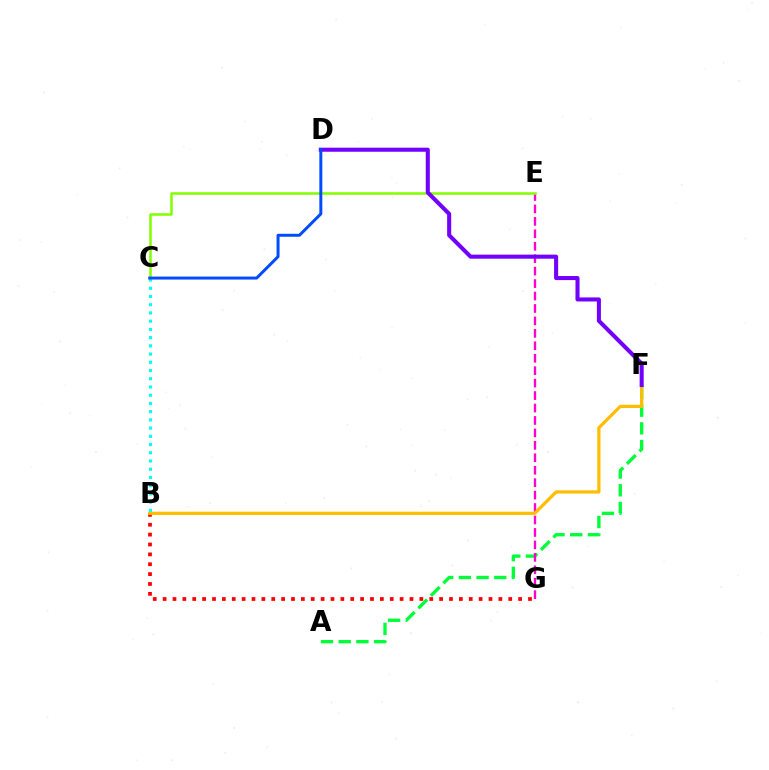{('A', 'F'): [{'color': '#00ff39', 'line_style': 'dashed', 'thickness': 2.4}], ('B', 'G'): [{'color': '#ff0000', 'line_style': 'dotted', 'thickness': 2.68}], ('E', 'G'): [{'color': '#ff00cf', 'line_style': 'dashed', 'thickness': 1.69}], ('C', 'E'): [{'color': '#84ff00', 'line_style': 'solid', 'thickness': 1.82}], ('B', 'F'): [{'color': '#ffbd00', 'line_style': 'solid', 'thickness': 2.33}], ('B', 'C'): [{'color': '#00fff6', 'line_style': 'dotted', 'thickness': 2.23}], ('D', 'F'): [{'color': '#7200ff', 'line_style': 'solid', 'thickness': 2.92}], ('C', 'D'): [{'color': '#004bff', 'line_style': 'solid', 'thickness': 2.14}]}